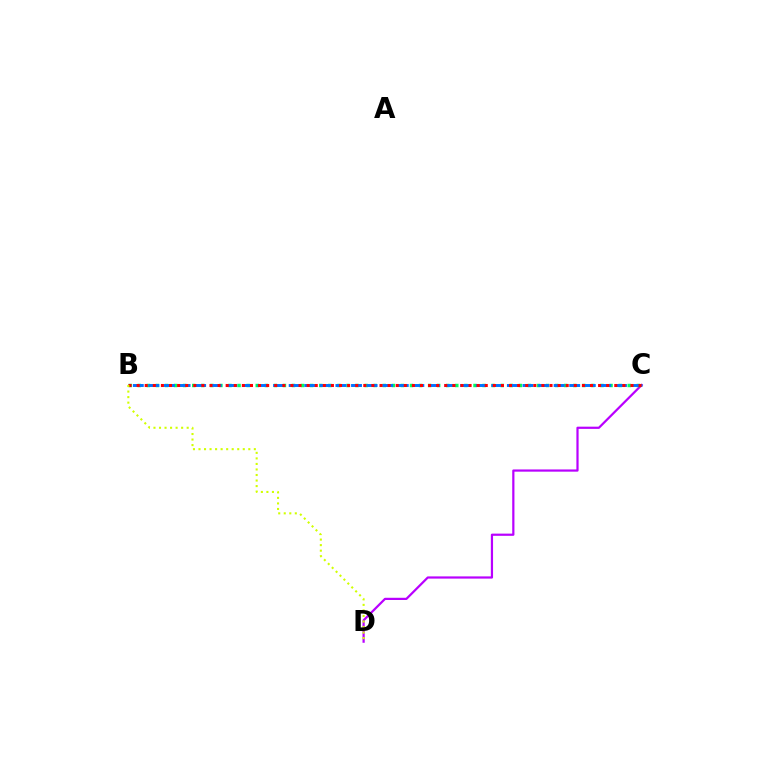{('C', 'D'): [{'color': '#b900ff', 'line_style': 'solid', 'thickness': 1.59}], ('B', 'C'): [{'color': '#00ff5c', 'line_style': 'dotted', 'thickness': 2.47}, {'color': '#0074ff', 'line_style': 'dashed', 'thickness': 2.12}, {'color': '#ff0000', 'line_style': 'dotted', 'thickness': 2.2}], ('B', 'D'): [{'color': '#d1ff00', 'line_style': 'dotted', 'thickness': 1.5}]}